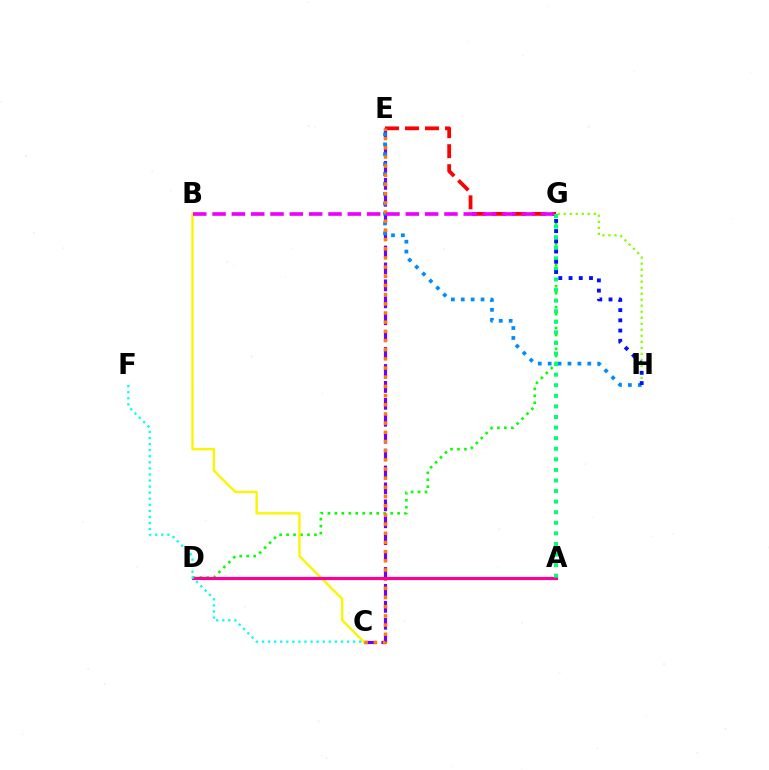{('E', 'G'): [{'color': '#ff0000', 'line_style': 'dashed', 'thickness': 2.72}], ('C', 'E'): [{'color': '#7200ff', 'line_style': 'dashed', 'thickness': 2.3}, {'color': '#ff7c00', 'line_style': 'dotted', 'thickness': 2.49}], ('D', 'G'): [{'color': '#08ff00', 'line_style': 'dotted', 'thickness': 1.89}], ('B', 'C'): [{'color': '#fcf500', 'line_style': 'solid', 'thickness': 1.7}], ('E', 'H'): [{'color': '#008cff', 'line_style': 'dotted', 'thickness': 2.69}], ('G', 'H'): [{'color': '#84ff00', 'line_style': 'dotted', 'thickness': 1.63}, {'color': '#0010ff', 'line_style': 'dotted', 'thickness': 2.78}], ('A', 'D'): [{'color': '#ff0094', 'line_style': 'solid', 'thickness': 2.29}], ('A', 'G'): [{'color': '#00ff74', 'line_style': 'dotted', 'thickness': 2.87}], ('B', 'G'): [{'color': '#ee00ff', 'line_style': 'dashed', 'thickness': 2.63}], ('C', 'F'): [{'color': '#00fff6', 'line_style': 'dotted', 'thickness': 1.65}]}